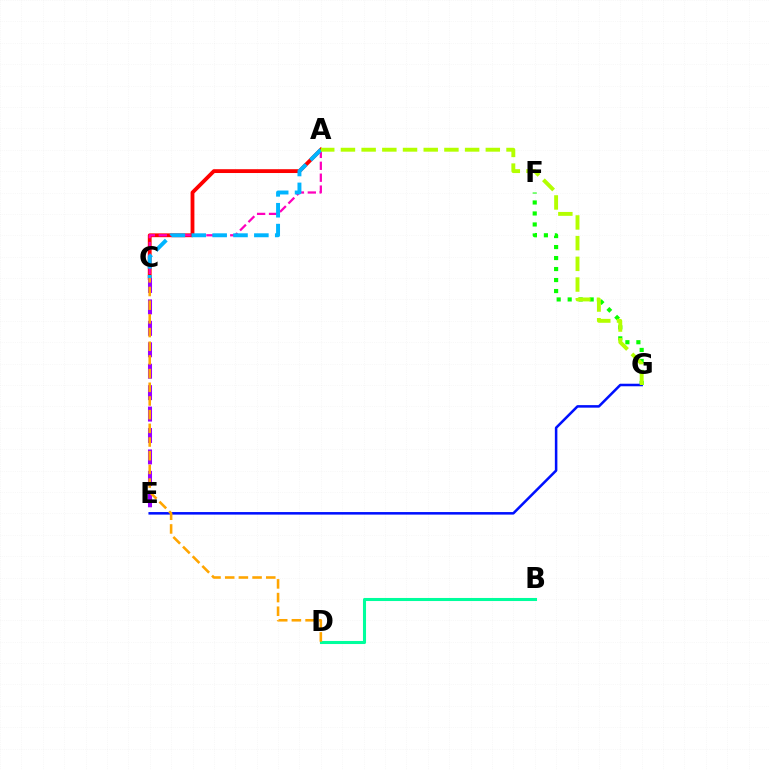{('F', 'G'): [{'color': '#08ff00', 'line_style': 'dotted', 'thickness': 2.99}], ('E', 'G'): [{'color': '#0010ff', 'line_style': 'solid', 'thickness': 1.83}], ('A', 'C'): [{'color': '#ff0000', 'line_style': 'solid', 'thickness': 2.75}, {'color': '#ff00bd', 'line_style': 'dashed', 'thickness': 1.62}, {'color': '#00b5ff', 'line_style': 'dashed', 'thickness': 2.83}], ('A', 'G'): [{'color': '#b3ff00', 'line_style': 'dashed', 'thickness': 2.81}], ('C', 'E'): [{'color': '#9b00ff', 'line_style': 'dashed', 'thickness': 2.91}], ('B', 'D'): [{'color': '#00ff9d', 'line_style': 'solid', 'thickness': 2.21}], ('C', 'D'): [{'color': '#ffa500', 'line_style': 'dashed', 'thickness': 1.86}]}